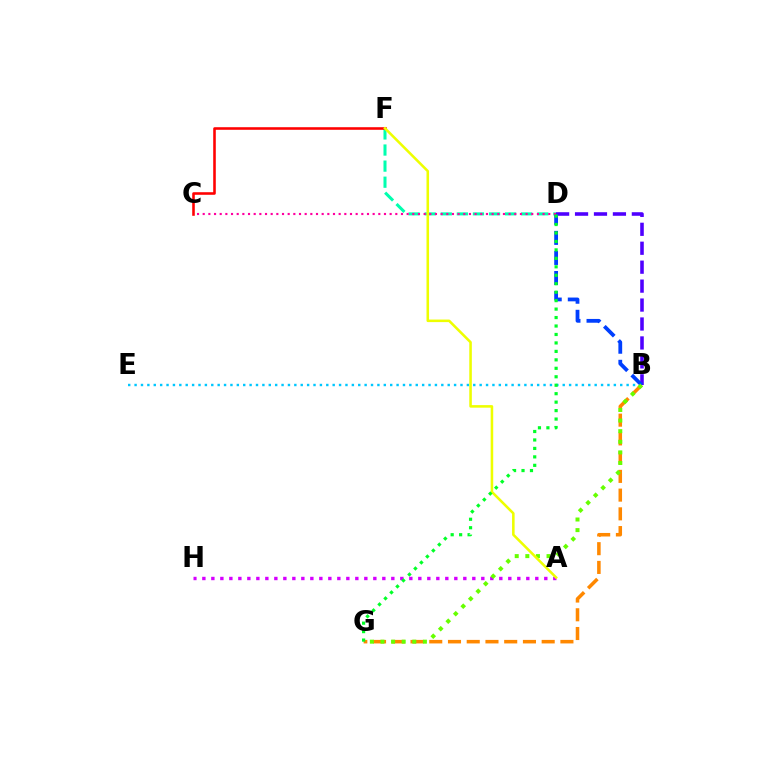{('B', 'E'): [{'color': '#00c7ff', 'line_style': 'dotted', 'thickness': 1.74}], ('D', 'F'): [{'color': '#00ffaf', 'line_style': 'dashed', 'thickness': 2.19}], ('A', 'H'): [{'color': '#d600ff', 'line_style': 'dotted', 'thickness': 2.44}], ('B', 'D'): [{'color': '#4f00ff', 'line_style': 'dashed', 'thickness': 2.57}, {'color': '#003fff', 'line_style': 'dashed', 'thickness': 2.73}], ('B', 'G'): [{'color': '#ff8800', 'line_style': 'dashed', 'thickness': 2.55}, {'color': '#66ff00', 'line_style': 'dotted', 'thickness': 2.88}], ('C', 'D'): [{'color': '#ff00a0', 'line_style': 'dotted', 'thickness': 1.54}], ('C', 'F'): [{'color': '#ff0000', 'line_style': 'solid', 'thickness': 1.86}], ('A', 'F'): [{'color': '#eeff00', 'line_style': 'solid', 'thickness': 1.84}], ('D', 'G'): [{'color': '#00ff27', 'line_style': 'dotted', 'thickness': 2.3}]}